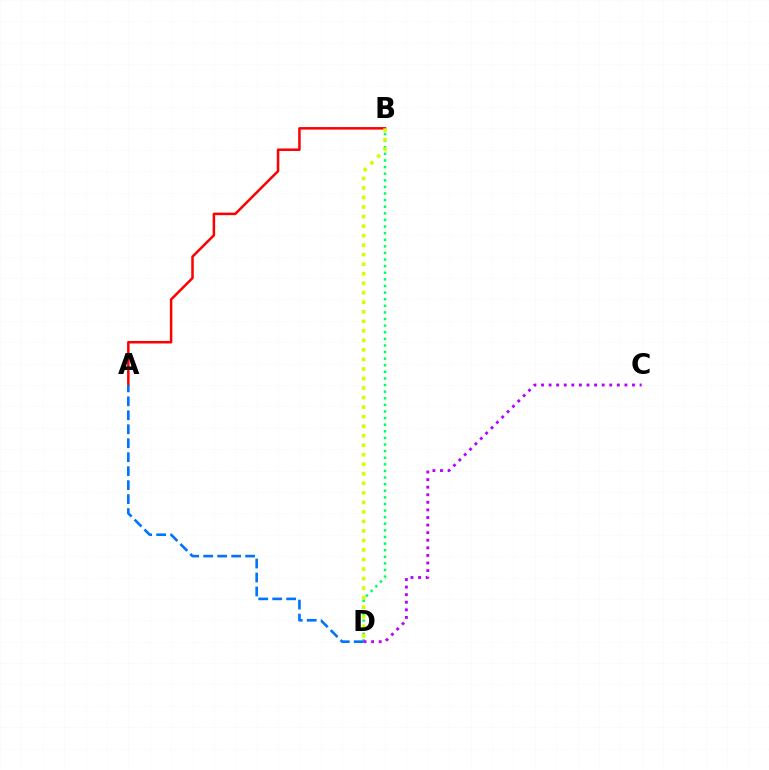{('B', 'D'): [{'color': '#00ff5c', 'line_style': 'dotted', 'thickness': 1.79}, {'color': '#d1ff00', 'line_style': 'dotted', 'thickness': 2.59}], ('A', 'B'): [{'color': '#ff0000', 'line_style': 'solid', 'thickness': 1.81}], ('C', 'D'): [{'color': '#b900ff', 'line_style': 'dotted', 'thickness': 2.06}], ('A', 'D'): [{'color': '#0074ff', 'line_style': 'dashed', 'thickness': 1.9}]}